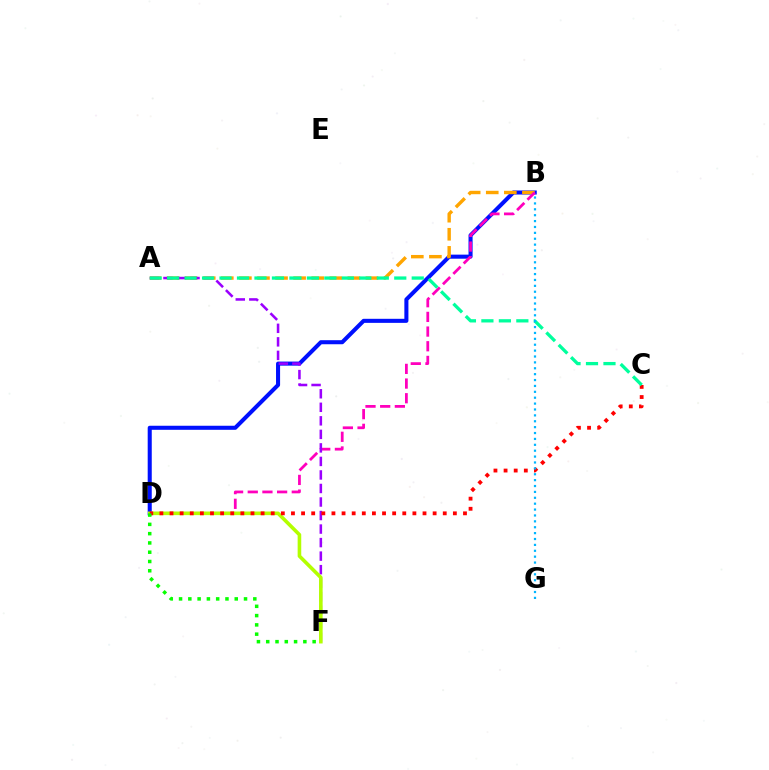{('B', 'D'): [{'color': '#0010ff', 'line_style': 'solid', 'thickness': 2.92}, {'color': '#ff00bd', 'line_style': 'dashed', 'thickness': 1.99}], ('A', 'B'): [{'color': '#ffa500', 'line_style': 'dashed', 'thickness': 2.46}], ('A', 'F'): [{'color': '#9b00ff', 'line_style': 'dashed', 'thickness': 1.84}], ('D', 'F'): [{'color': '#b3ff00', 'line_style': 'solid', 'thickness': 2.59}, {'color': '#08ff00', 'line_style': 'dotted', 'thickness': 2.52}], ('C', 'D'): [{'color': '#ff0000', 'line_style': 'dotted', 'thickness': 2.75}], ('A', 'C'): [{'color': '#00ff9d', 'line_style': 'dashed', 'thickness': 2.37}], ('B', 'G'): [{'color': '#00b5ff', 'line_style': 'dotted', 'thickness': 1.6}]}